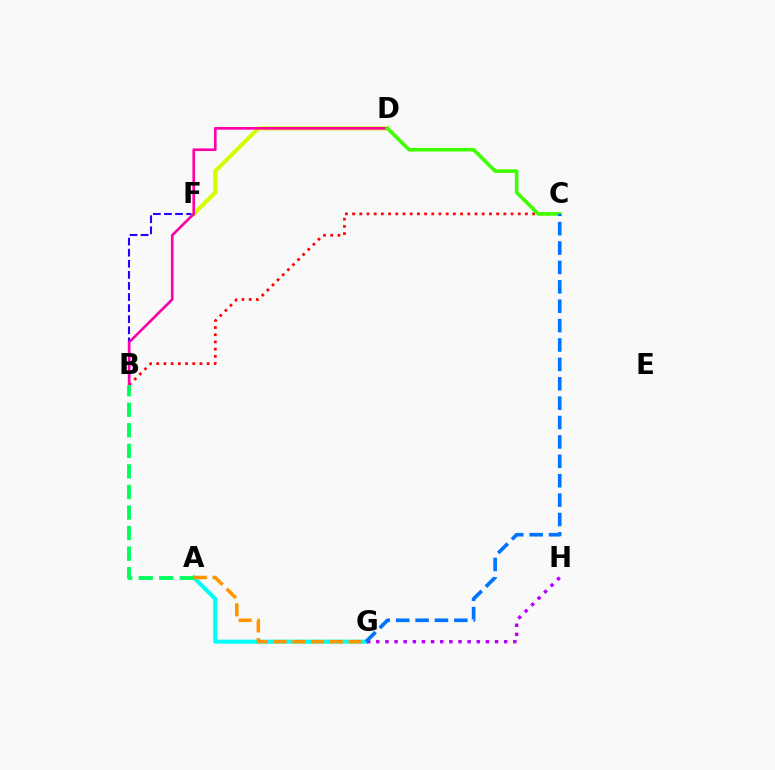{('B', 'C'): [{'color': '#ff0000', 'line_style': 'dotted', 'thickness': 1.96}], ('A', 'G'): [{'color': '#00fff6', 'line_style': 'solid', 'thickness': 2.9}, {'color': '#ff9400', 'line_style': 'dashed', 'thickness': 2.55}], ('B', 'F'): [{'color': '#2500ff', 'line_style': 'dashed', 'thickness': 1.51}], ('G', 'H'): [{'color': '#b900ff', 'line_style': 'dotted', 'thickness': 2.48}], ('D', 'F'): [{'color': '#d1ff00', 'line_style': 'solid', 'thickness': 2.95}], ('B', 'D'): [{'color': '#ff00ac', 'line_style': 'solid', 'thickness': 1.92}], ('A', 'B'): [{'color': '#00ff5c', 'line_style': 'dashed', 'thickness': 2.79}], ('C', 'D'): [{'color': '#3dff00', 'line_style': 'solid', 'thickness': 2.58}], ('C', 'G'): [{'color': '#0074ff', 'line_style': 'dashed', 'thickness': 2.63}]}